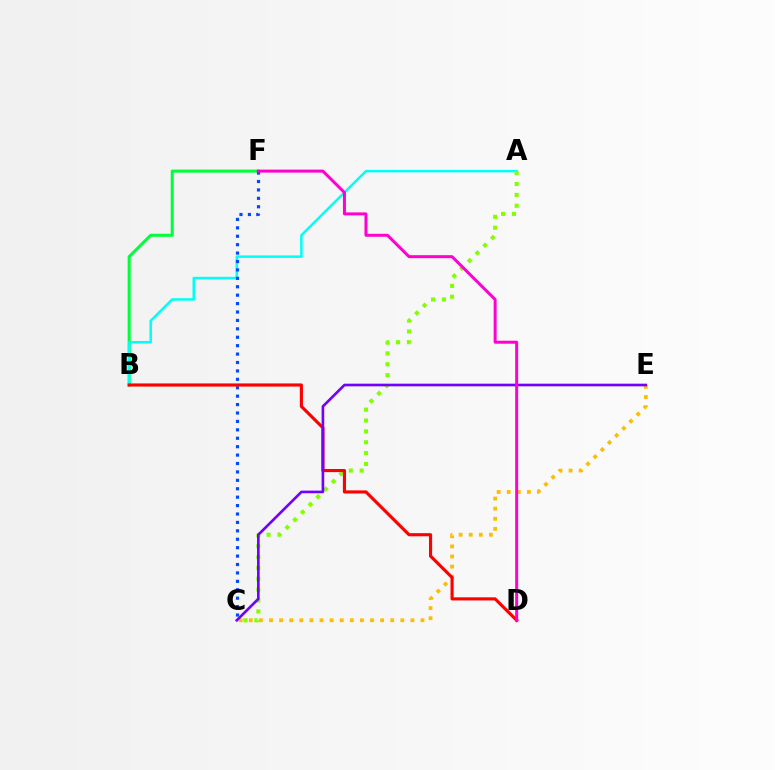{('B', 'F'): [{'color': '#00ff39', 'line_style': 'solid', 'thickness': 2.19}], ('A', 'B'): [{'color': '#00fff6', 'line_style': 'solid', 'thickness': 1.81}], ('C', 'F'): [{'color': '#004bff', 'line_style': 'dotted', 'thickness': 2.29}], ('C', 'E'): [{'color': '#ffbd00', 'line_style': 'dotted', 'thickness': 2.74}, {'color': '#7200ff', 'line_style': 'solid', 'thickness': 1.9}], ('A', 'C'): [{'color': '#84ff00', 'line_style': 'dotted', 'thickness': 2.95}], ('B', 'D'): [{'color': '#ff0000', 'line_style': 'solid', 'thickness': 2.25}], ('D', 'F'): [{'color': '#ff00cf', 'line_style': 'solid', 'thickness': 2.15}]}